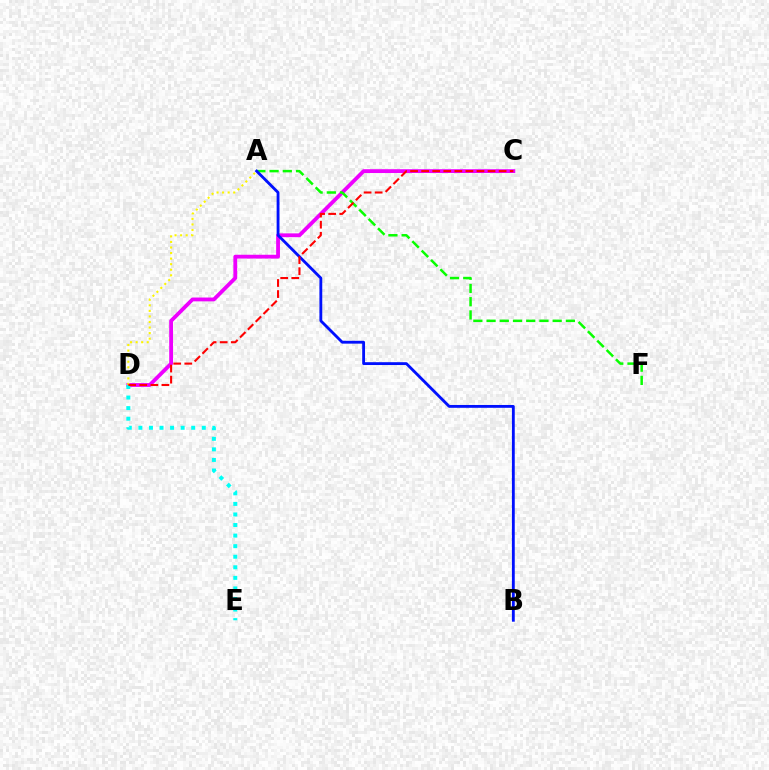{('C', 'D'): [{'color': '#ee00ff', 'line_style': 'solid', 'thickness': 2.75}, {'color': '#ff0000', 'line_style': 'dashed', 'thickness': 1.5}], ('A', 'F'): [{'color': '#08ff00', 'line_style': 'dashed', 'thickness': 1.8}], ('A', 'D'): [{'color': '#fcf500', 'line_style': 'dotted', 'thickness': 1.51}], ('D', 'E'): [{'color': '#00fff6', 'line_style': 'dotted', 'thickness': 2.87}], ('A', 'B'): [{'color': '#0010ff', 'line_style': 'solid', 'thickness': 2.04}]}